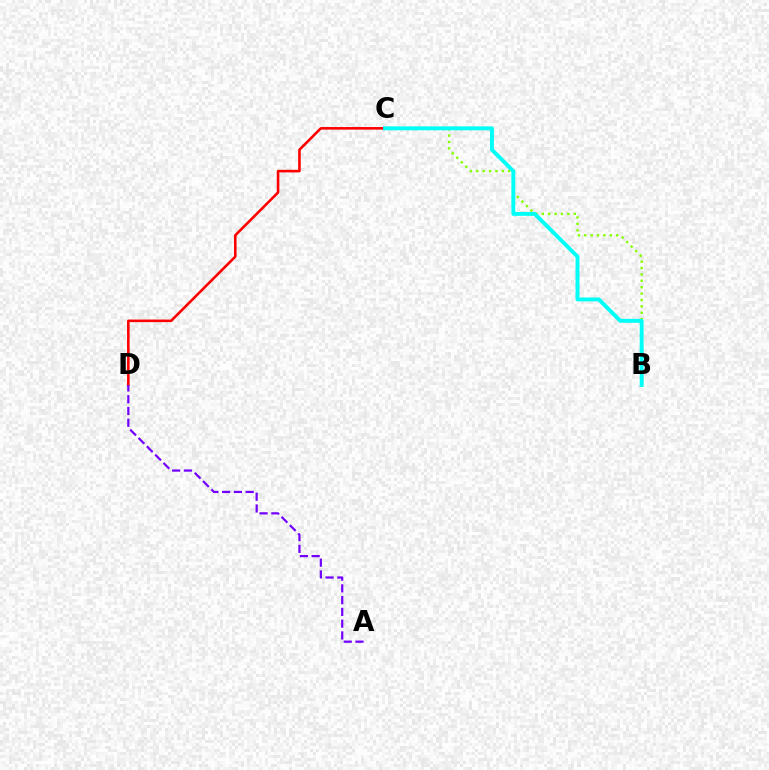{('B', 'C'): [{'color': '#84ff00', 'line_style': 'dotted', 'thickness': 1.73}, {'color': '#00fff6', 'line_style': 'solid', 'thickness': 2.81}], ('C', 'D'): [{'color': '#ff0000', 'line_style': 'solid', 'thickness': 1.86}], ('A', 'D'): [{'color': '#7200ff', 'line_style': 'dashed', 'thickness': 1.6}]}